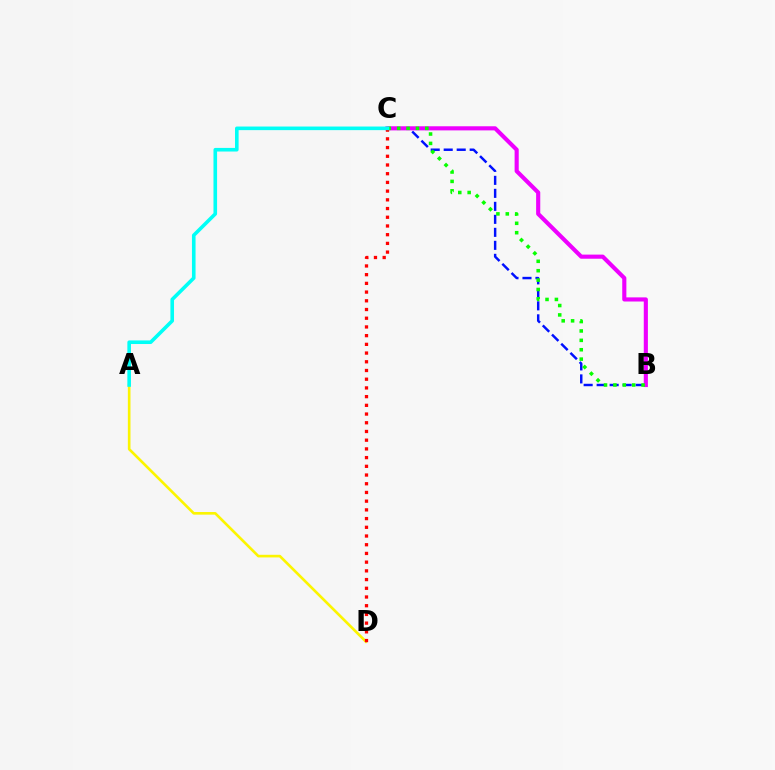{('B', 'C'): [{'color': '#0010ff', 'line_style': 'dashed', 'thickness': 1.77}, {'color': '#ee00ff', 'line_style': 'solid', 'thickness': 2.97}, {'color': '#08ff00', 'line_style': 'dotted', 'thickness': 2.55}], ('A', 'D'): [{'color': '#fcf500', 'line_style': 'solid', 'thickness': 1.9}], ('C', 'D'): [{'color': '#ff0000', 'line_style': 'dotted', 'thickness': 2.37}], ('A', 'C'): [{'color': '#00fff6', 'line_style': 'solid', 'thickness': 2.6}]}